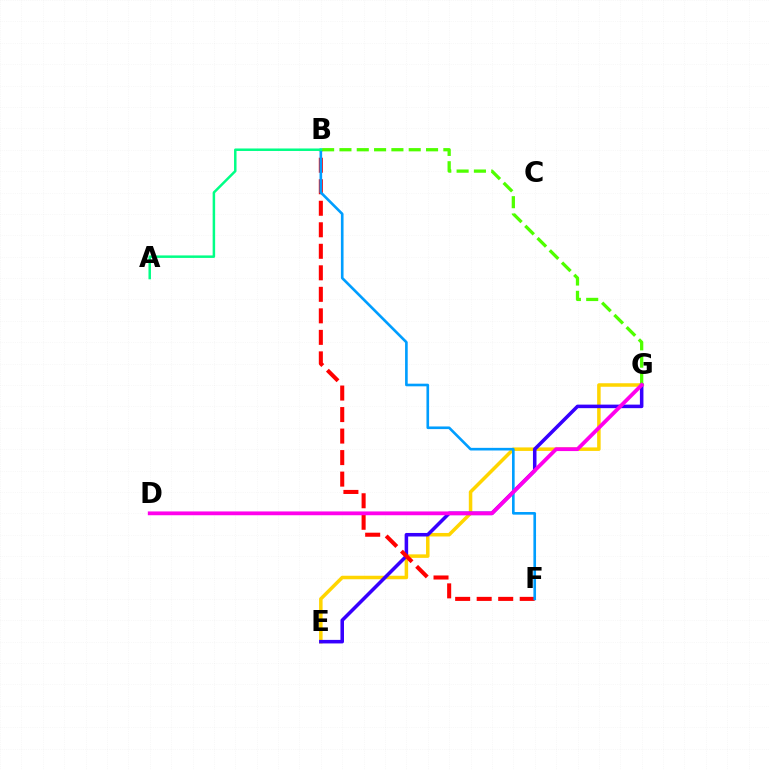{('E', 'G'): [{'color': '#ffd500', 'line_style': 'solid', 'thickness': 2.53}, {'color': '#3700ff', 'line_style': 'solid', 'thickness': 2.55}], ('B', 'F'): [{'color': '#ff0000', 'line_style': 'dashed', 'thickness': 2.92}, {'color': '#009eff', 'line_style': 'solid', 'thickness': 1.9}], ('B', 'G'): [{'color': '#4fff00', 'line_style': 'dashed', 'thickness': 2.35}], ('D', 'G'): [{'color': '#ff00ed', 'line_style': 'solid', 'thickness': 2.74}], ('A', 'B'): [{'color': '#00ff86', 'line_style': 'solid', 'thickness': 1.8}]}